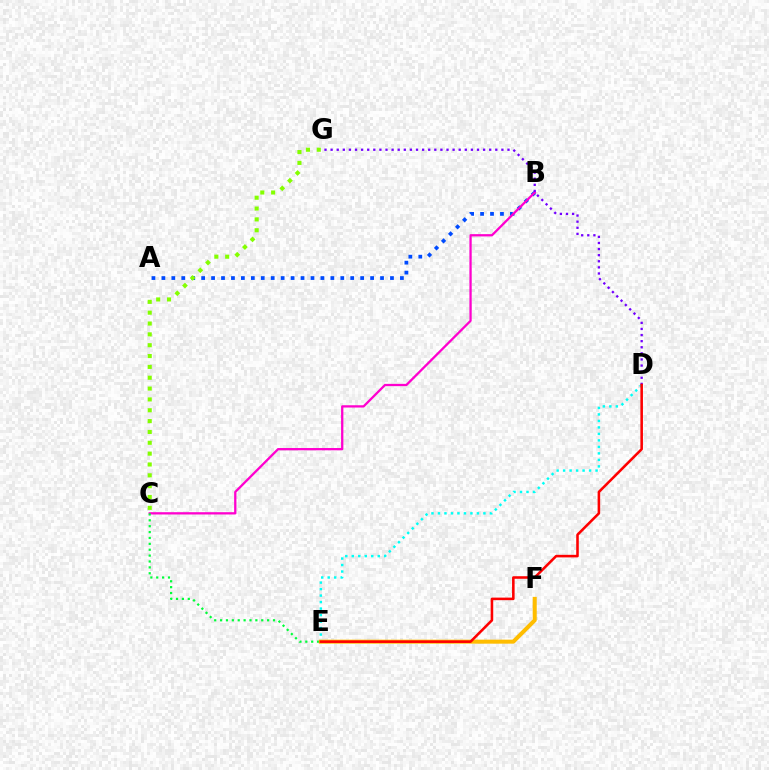{('A', 'B'): [{'color': '#004bff', 'line_style': 'dotted', 'thickness': 2.7}], ('C', 'G'): [{'color': '#84ff00', 'line_style': 'dotted', 'thickness': 2.95}], ('B', 'C'): [{'color': '#ff00cf', 'line_style': 'solid', 'thickness': 1.64}], ('D', 'E'): [{'color': '#00fff6', 'line_style': 'dotted', 'thickness': 1.76}, {'color': '#ff0000', 'line_style': 'solid', 'thickness': 1.85}], ('D', 'G'): [{'color': '#7200ff', 'line_style': 'dotted', 'thickness': 1.66}], ('C', 'E'): [{'color': '#00ff39', 'line_style': 'dotted', 'thickness': 1.6}], ('E', 'F'): [{'color': '#ffbd00', 'line_style': 'solid', 'thickness': 2.89}]}